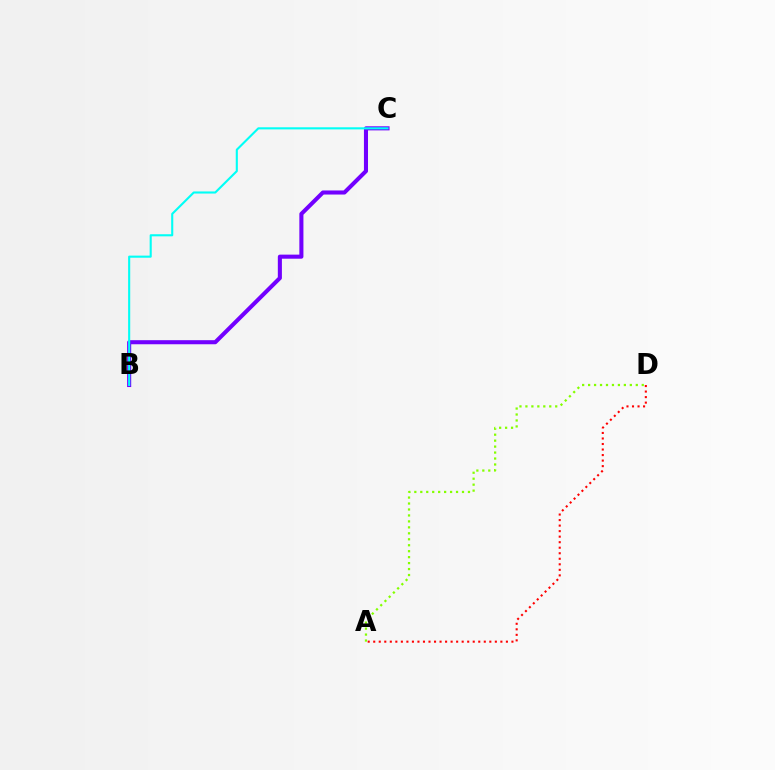{('B', 'C'): [{'color': '#7200ff', 'line_style': 'solid', 'thickness': 2.93}, {'color': '#00fff6', 'line_style': 'solid', 'thickness': 1.51}], ('A', 'D'): [{'color': '#ff0000', 'line_style': 'dotted', 'thickness': 1.5}, {'color': '#84ff00', 'line_style': 'dotted', 'thickness': 1.62}]}